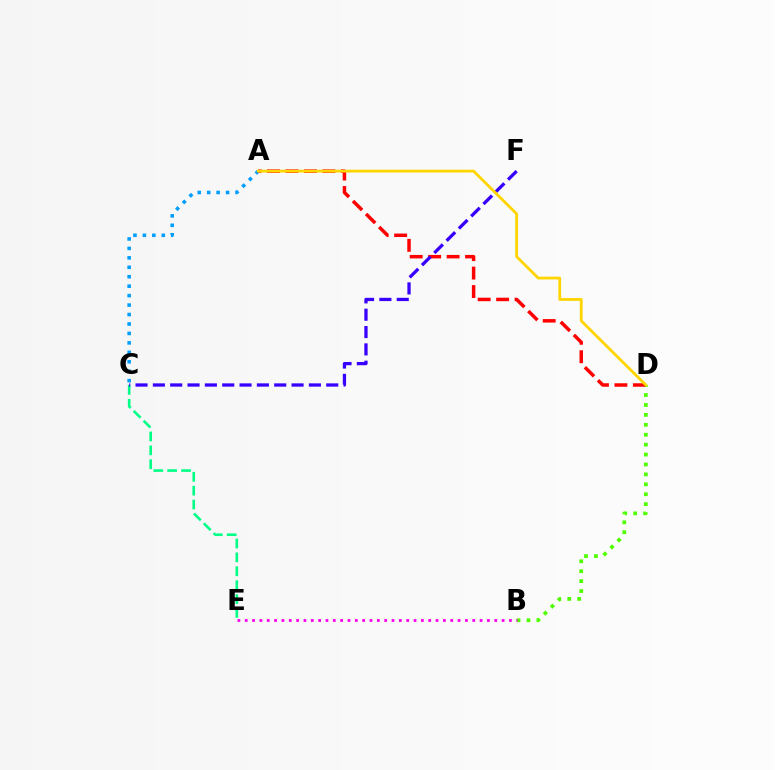{('B', 'D'): [{'color': '#4fff00', 'line_style': 'dotted', 'thickness': 2.7}], ('A', 'C'): [{'color': '#009eff', 'line_style': 'dotted', 'thickness': 2.57}], ('C', 'E'): [{'color': '#00ff86', 'line_style': 'dashed', 'thickness': 1.89}], ('A', 'D'): [{'color': '#ff0000', 'line_style': 'dashed', 'thickness': 2.51}, {'color': '#ffd500', 'line_style': 'solid', 'thickness': 2.01}], ('C', 'F'): [{'color': '#3700ff', 'line_style': 'dashed', 'thickness': 2.36}], ('B', 'E'): [{'color': '#ff00ed', 'line_style': 'dotted', 'thickness': 1.99}]}